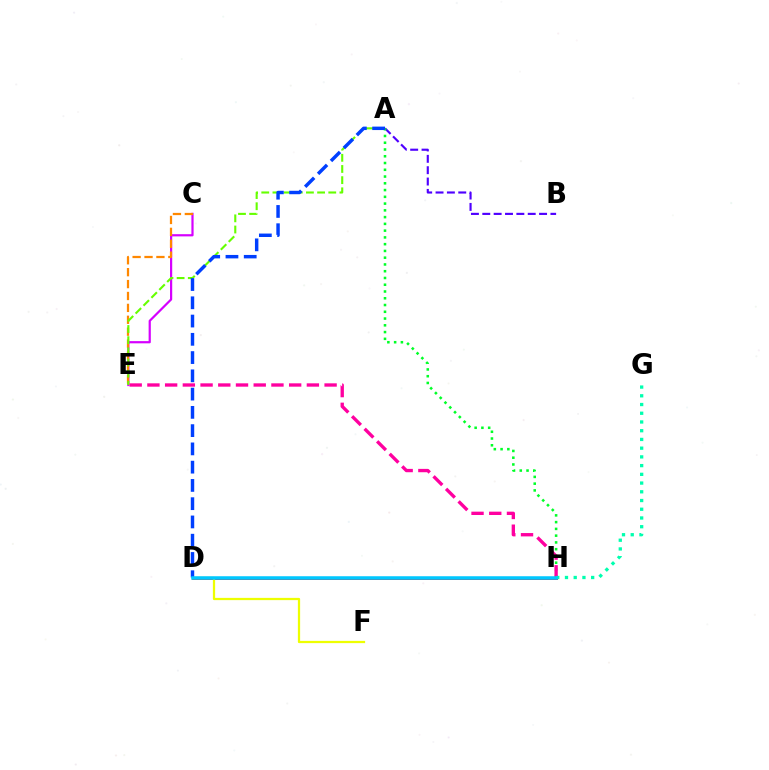{('C', 'E'): [{'color': '#d600ff', 'line_style': 'solid', 'thickness': 1.58}, {'color': '#ff8800', 'line_style': 'dashed', 'thickness': 1.62}], ('D', 'H'): [{'color': '#ff0000', 'line_style': 'solid', 'thickness': 2.07}, {'color': '#00c7ff', 'line_style': 'solid', 'thickness': 2.54}], ('A', 'B'): [{'color': '#4f00ff', 'line_style': 'dashed', 'thickness': 1.54}], ('D', 'F'): [{'color': '#eeff00', 'line_style': 'solid', 'thickness': 1.62}], ('A', 'H'): [{'color': '#00ff27', 'line_style': 'dotted', 'thickness': 1.84}], ('A', 'E'): [{'color': '#66ff00', 'line_style': 'dashed', 'thickness': 1.52}], ('E', 'H'): [{'color': '#ff00a0', 'line_style': 'dashed', 'thickness': 2.41}], ('A', 'D'): [{'color': '#003fff', 'line_style': 'dashed', 'thickness': 2.48}], ('G', 'H'): [{'color': '#00ffaf', 'line_style': 'dotted', 'thickness': 2.37}]}